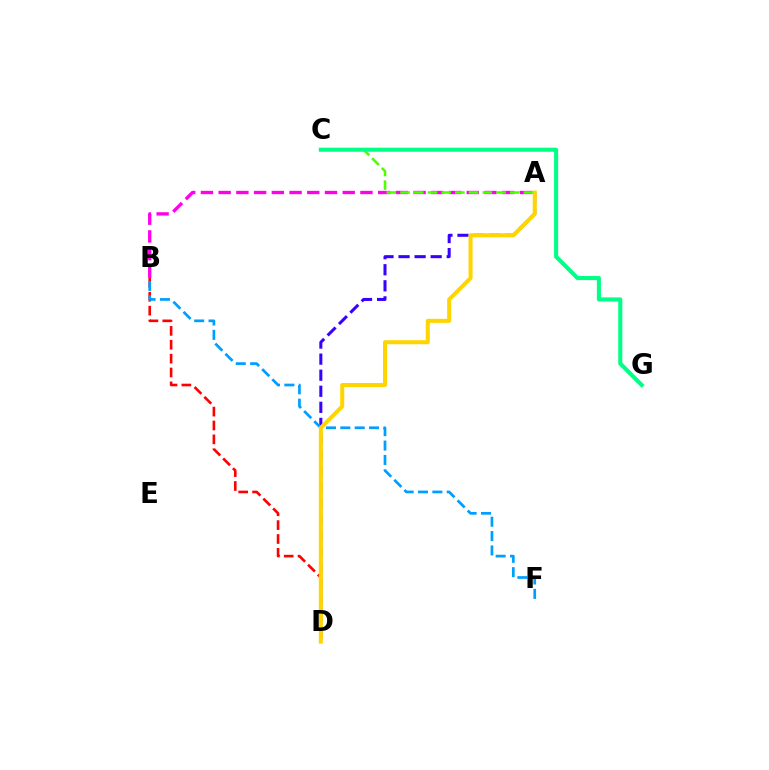{('A', 'D'): [{'color': '#3700ff', 'line_style': 'dashed', 'thickness': 2.18}, {'color': '#ffd500', 'line_style': 'solid', 'thickness': 2.91}], ('A', 'B'): [{'color': '#ff00ed', 'line_style': 'dashed', 'thickness': 2.41}], ('B', 'D'): [{'color': '#ff0000', 'line_style': 'dashed', 'thickness': 1.88}], ('B', 'F'): [{'color': '#009eff', 'line_style': 'dashed', 'thickness': 1.95}], ('A', 'C'): [{'color': '#4fff00', 'line_style': 'dashed', 'thickness': 1.86}], ('C', 'G'): [{'color': '#00ff86', 'line_style': 'solid', 'thickness': 2.93}]}